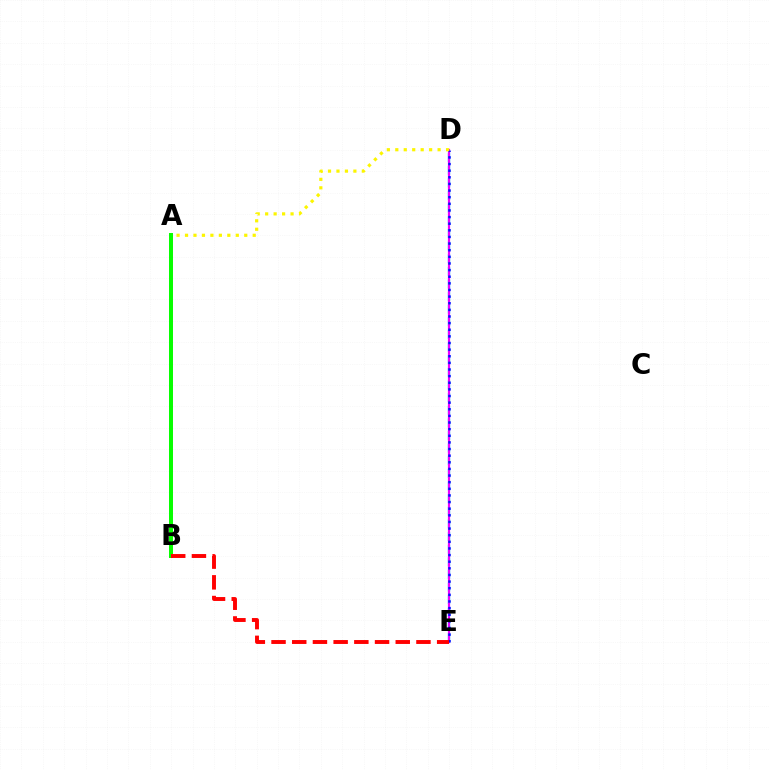{('D', 'E'): [{'color': '#00fff6', 'line_style': 'dashed', 'thickness': 1.72}, {'color': '#ee00ff', 'line_style': 'solid', 'thickness': 1.58}, {'color': '#0010ff', 'line_style': 'dotted', 'thickness': 1.8}], ('A', 'D'): [{'color': '#fcf500', 'line_style': 'dotted', 'thickness': 2.3}], ('A', 'B'): [{'color': '#08ff00', 'line_style': 'solid', 'thickness': 2.87}], ('B', 'E'): [{'color': '#ff0000', 'line_style': 'dashed', 'thickness': 2.81}]}